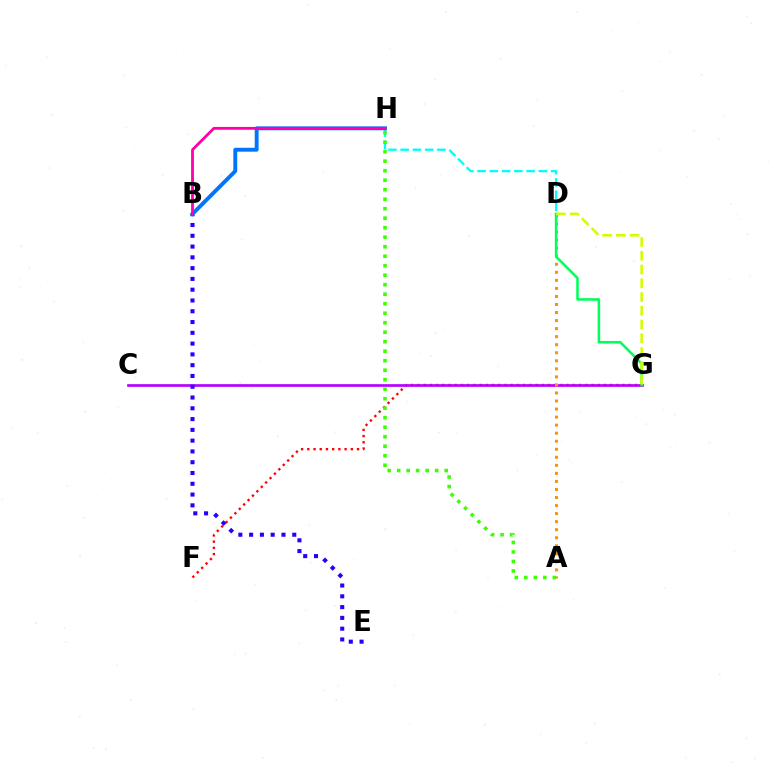{('D', 'H'): [{'color': '#00fff6', 'line_style': 'dashed', 'thickness': 1.67}], ('F', 'G'): [{'color': '#ff0000', 'line_style': 'dotted', 'thickness': 1.69}], ('C', 'G'): [{'color': '#b900ff', 'line_style': 'solid', 'thickness': 1.93}], ('A', 'D'): [{'color': '#ff9400', 'line_style': 'dotted', 'thickness': 2.19}], ('B', 'E'): [{'color': '#2500ff', 'line_style': 'dotted', 'thickness': 2.93}], ('B', 'H'): [{'color': '#0074ff', 'line_style': 'solid', 'thickness': 2.81}, {'color': '#ff00ac', 'line_style': 'solid', 'thickness': 2.03}], ('A', 'H'): [{'color': '#3dff00', 'line_style': 'dotted', 'thickness': 2.58}], ('D', 'G'): [{'color': '#00ff5c', 'line_style': 'solid', 'thickness': 1.84}, {'color': '#d1ff00', 'line_style': 'dashed', 'thickness': 1.87}]}